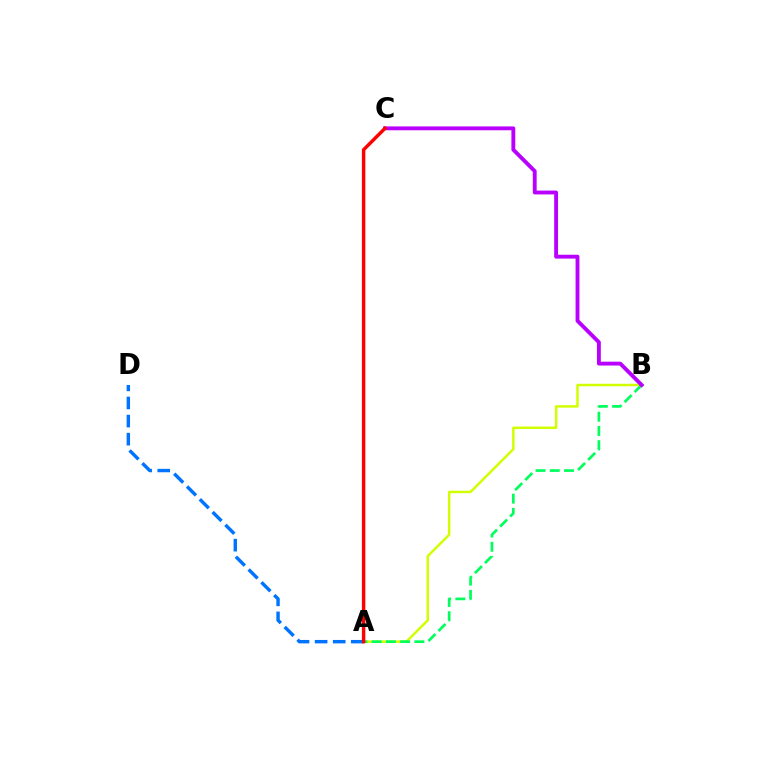{('A', 'D'): [{'color': '#0074ff', 'line_style': 'dashed', 'thickness': 2.46}], ('A', 'B'): [{'color': '#d1ff00', 'line_style': 'solid', 'thickness': 1.78}, {'color': '#00ff5c', 'line_style': 'dashed', 'thickness': 1.93}], ('B', 'C'): [{'color': '#b900ff', 'line_style': 'solid', 'thickness': 2.78}], ('A', 'C'): [{'color': '#ff0000', 'line_style': 'solid', 'thickness': 2.47}]}